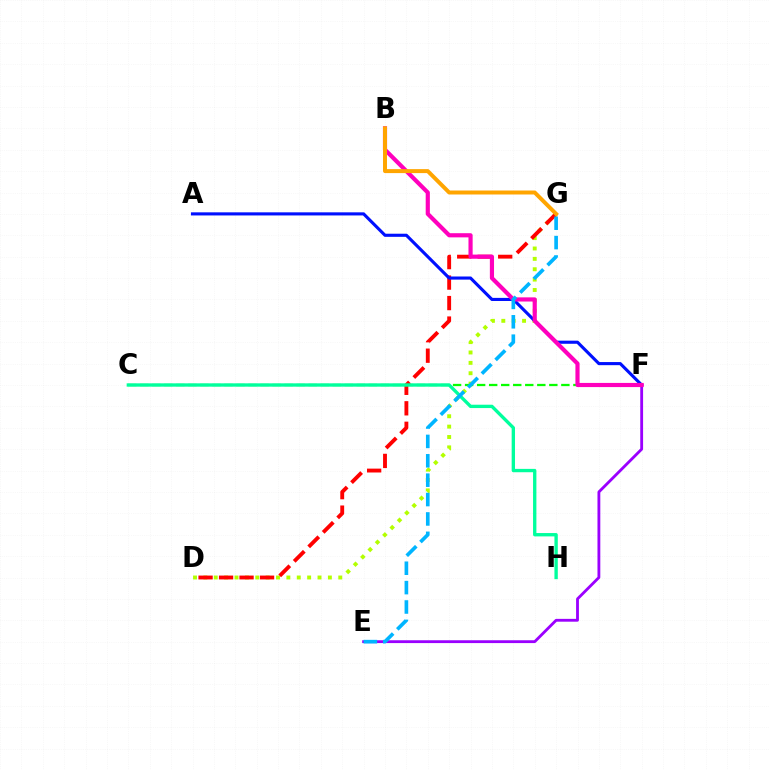{('D', 'G'): [{'color': '#b3ff00', 'line_style': 'dotted', 'thickness': 2.82}, {'color': '#ff0000', 'line_style': 'dashed', 'thickness': 2.78}], ('C', 'F'): [{'color': '#08ff00', 'line_style': 'dashed', 'thickness': 1.63}], ('E', 'F'): [{'color': '#9b00ff', 'line_style': 'solid', 'thickness': 2.04}], ('A', 'F'): [{'color': '#0010ff', 'line_style': 'solid', 'thickness': 2.24}], ('B', 'F'): [{'color': '#ff00bd', 'line_style': 'solid', 'thickness': 2.99}], ('C', 'H'): [{'color': '#00ff9d', 'line_style': 'solid', 'thickness': 2.41}], ('E', 'G'): [{'color': '#00b5ff', 'line_style': 'dashed', 'thickness': 2.63}], ('B', 'G'): [{'color': '#ffa500', 'line_style': 'solid', 'thickness': 2.86}]}